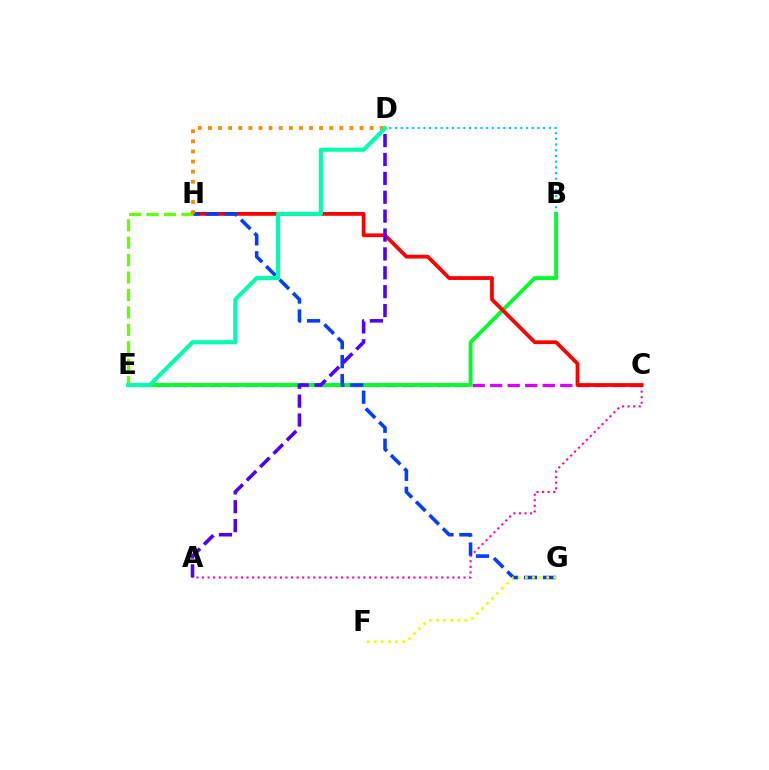{('A', 'C'): [{'color': '#ff00a0', 'line_style': 'dotted', 'thickness': 1.51}], ('C', 'E'): [{'color': '#d600ff', 'line_style': 'dashed', 'thickness': 2.38}], ('B', 'E'): [{'color': '#00ff27', 'line_style': 'solid', 'thickness': 2.76}], ('C', 'H'): [{'color': '#ff0000', 'line_style': 'solid', 'thickness': 2.71}], ('G', 'H'): [{'color': '#003fff', 'line_style': 'dashed', 'thickness': 2.58}], ('E', 'H'): [{'color': '#66ff00', 'line_style': 'dashed', 'thickness': 2.37}], ('B', 'D'): [{'color': '#00c7ff', 'line_style': 'dotted', 'thickness': 1.55}], ('F', 'G'): [{'color': '#eeff00', 'line_style': 'dotted', 'thickness': 1.93}], ('D', 'H'): [{'color': '#ff8800', 'line_style': 'dotted', 'thickness': 2.75}], ('D', 'E'): [{'color': '#00ffaf', 'line_style': 'solid', 'thickness': 2.94}], ('A', 'D'): [{'color': '#4f00ff', 'line_style': 'dashed', 'thickness': 2.57}]}